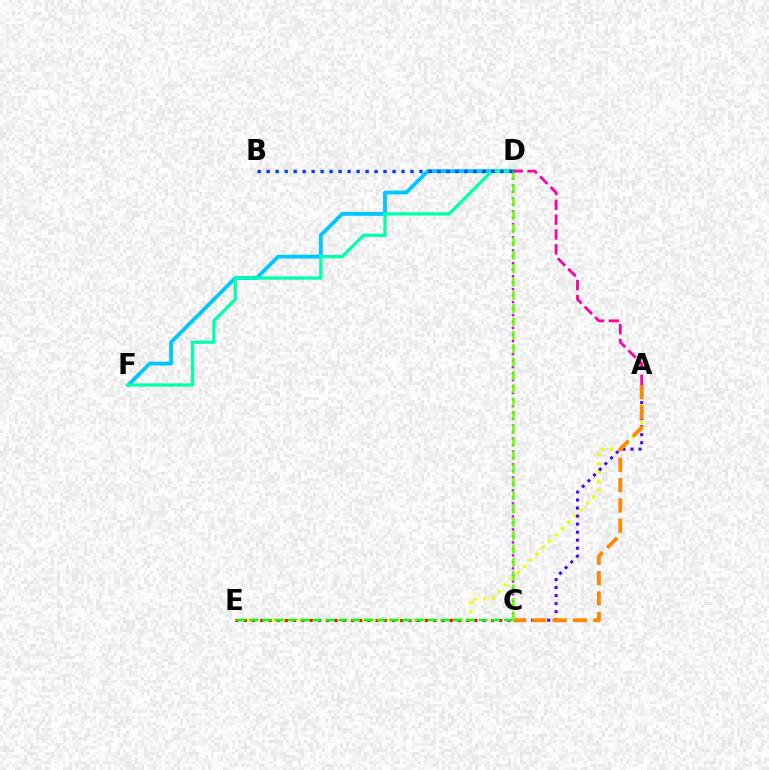{('C', 'D'): [{'color': '#d600ff', 'line_style': 'dotted', 'thickness': 1.76}, {'color': '#66ff00', 'line_style': 'dashed', 'thickness': 1.81}], ('A', 'E'): [{'color': '#eeff00', 'line_style': 'dotted', 'thickness': 2.42}], ('A', 'C'): [{'color': '#4f00ff', 'line_style': 'dotted', 'thickness': 2.18}, {'color': '#ff8800', 'line_style': 'dashed', 'thickness': 2.77}], ('D', 'F'): [{'color': '#00c7ff', 'line_style': 'solid', 'thickness': 2.76}, {'color': '#00ffaf', 'line_style': 'solid', 'thickness': 2.36}], ('C', 'E'): [{'color': '#ff0000', 'line_style': 'dotted', 'thickness': 2.24}, {'color': '#00ff27', 'line_style': 'dashed', 'thickness': 1.73}], ('B', 'D'): [{'color': '#003fff', 'line_style': 'dotted', 'thickness': 2.44}], ('A', 'D'): [{'color': '#ff00a0', 'line_style': 'dashed', 'thickness': 2.02}]}